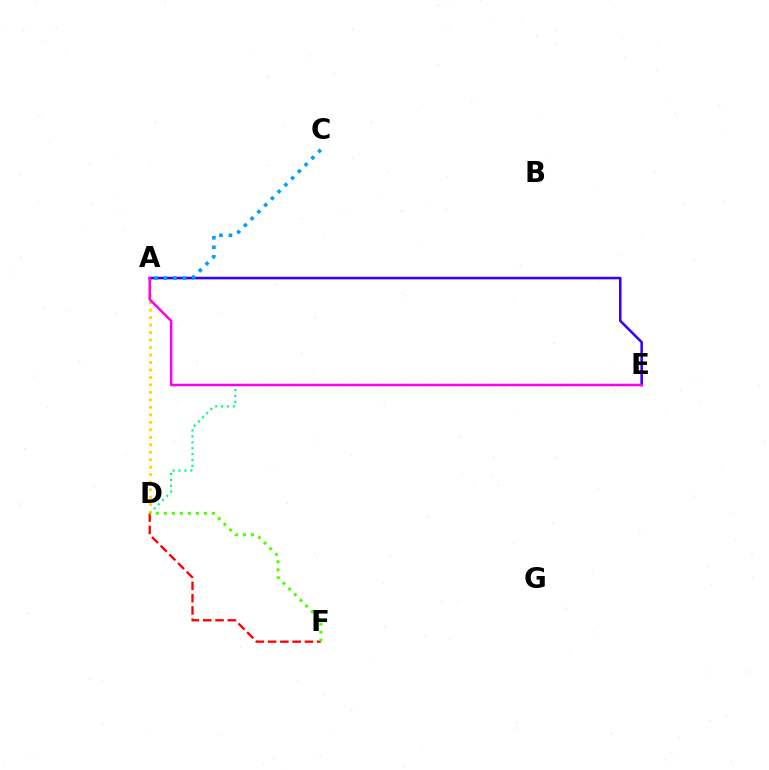{('D', 'E'): [{'color': '#00ff86', 'line_style': 'dotted', 'thickness': 1.6}], ('A', 'D'): [{'color': '#ffd500', 'line_style': 'dotted', 'thickness': 2.03}], ('A', 'E'): [{'color': '#3700ff', 'line_style': 'solid', 'thickness': 1.84}, {'color': '#ff00ed', 'line_style': 'solid', 'thickness': 1.8}], ('D', 'F'): [{'color': '#ff0000', 'line_style': 'dashed', 'thickness': 1.67}, {'color': '#4fff00', 'line_style': 'dotted', 'thickness': 2.18}], ('A', 'C'): [{'color': '#009eff', 'line_style': 'dotted', 'thickness': 2.59}]}